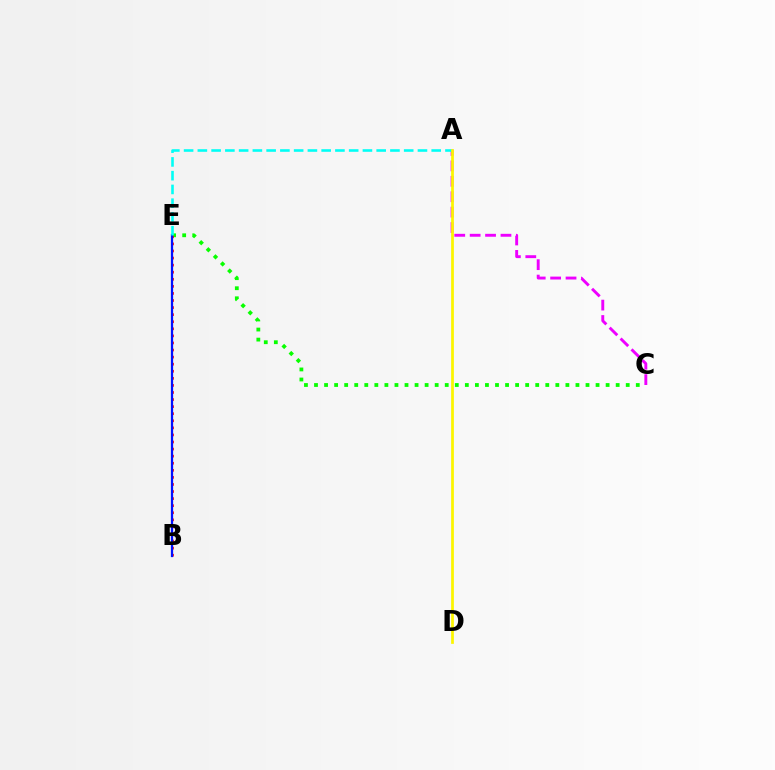{('C', 'E'): [{'color': '#08ff00', 'line_style': 'dotted', 'thickness': 2.73}], ('A', 'C'): [{'color': '#ee00ff', 'line_style': 'dashed', 'thickness': 2.09}], ('B', 'E'): [{'color': '#ff0000', 'line_style': 'dotted', 'thickness': 1.92}, {'color': '#0010ff', 'line_style': 'solid', 'thickness': 1.62}], ('A', 'E'): [{'color': '#00fff6', 'line_style': 'dashed', 'thickness': 1.87}], ('A', 'D'): [{'color': '#fcf500', 'line_style': 'solid', 'thickness': 1.97}]}